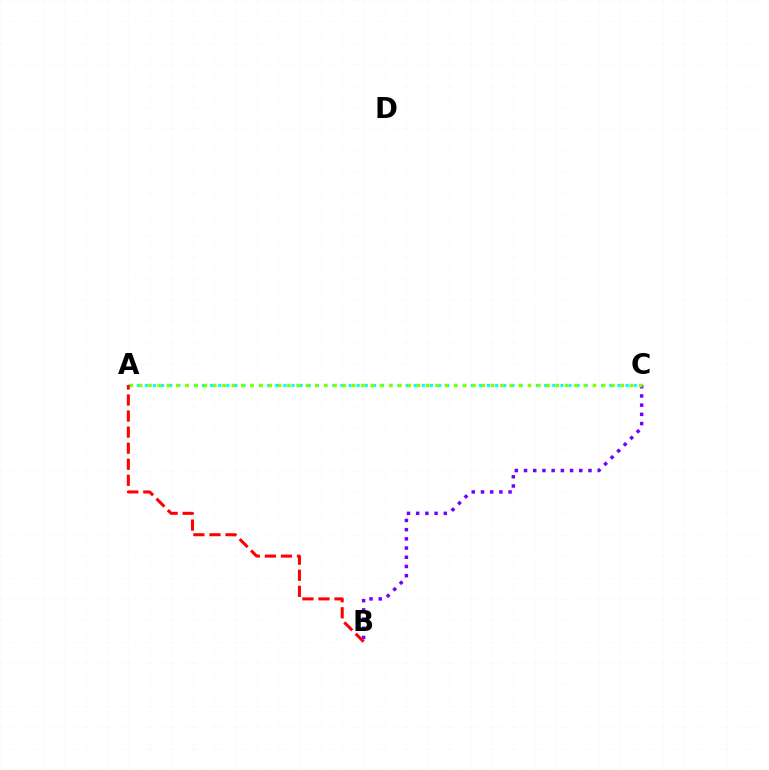{('A', 'C'): [{'color': '#00fff6', 'line_style': 'dotted', 'thickness': 2.21}, {'color': '#84ff00', 'line_style': 'dotted', 'thickness': 2.52}], ('B', 'C'): [{'color': '#7200ff', 'line_style': 'dotted', 'thickness': 2.5}], ('A', 'B'): [{'color': '#ff0000', 'line_style': 'dashed', 'thickness': 2.18}]}